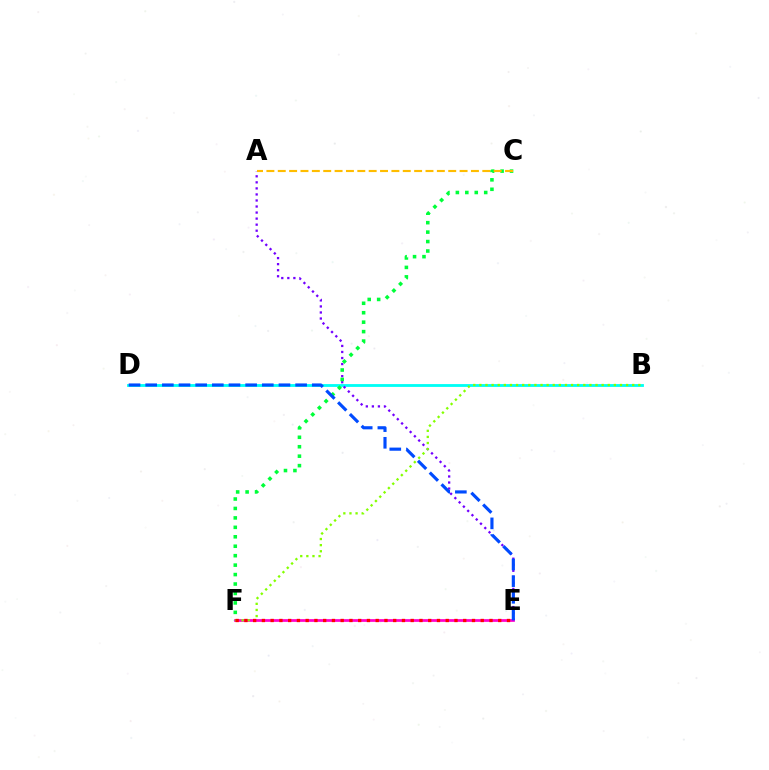{('B', 'D'): [{'color': '#00fff6', 'line_style': 'solid', 'thickness': 2.04}], ('E', 'F'): [{'color': '#ff00cf', 'line_style': 'solid', 'thickness': 1.98}, {'color': '#ff0000', 'line_style': 'dotted', 'thickness': 2.38}], ('A', 'E'): [{'color': '#7200ff', 'line_style': 'dotted', 'thickness': 1.64}], ('C', 'F'): [{'color': '#00ff39', 'line_style': 'dotted', 'thickness': 2.57}], ('A', 'C'): [{'color': '#ffbd00', 'line_style': 'dashed', 'thickness': 1.54}], ('B', 'F'): [{'color': '#84ff00', 'line_style': 'dotted', 'thickness': 1.66}], ('D', 'E'): [{'color': '#004bff', 'line_style': 'dashed', 'thickness': 2.26}]}